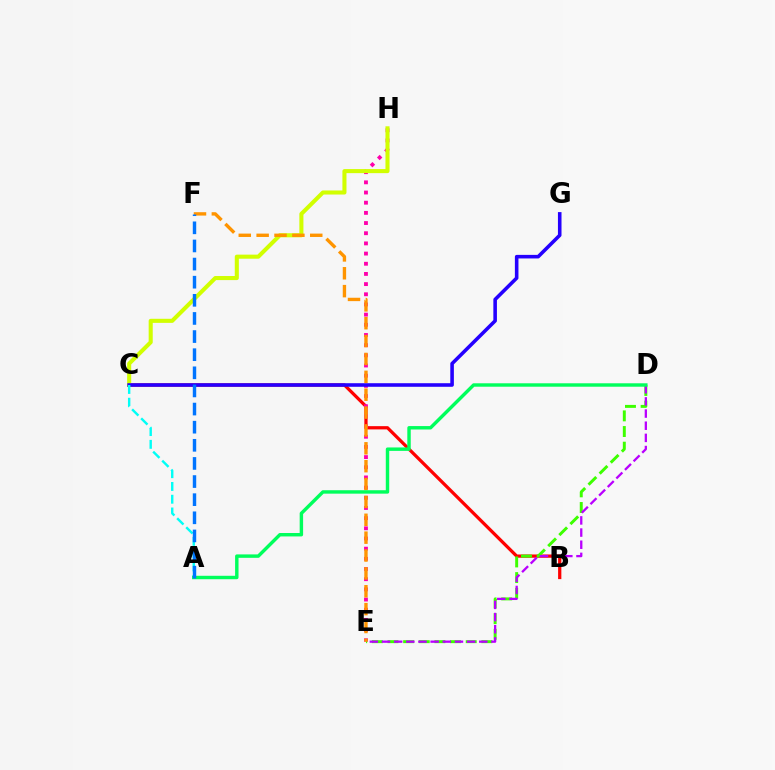{('B', 'C'): [{'color': '#ff0000', 'line_style': 'solid', 'thickness': 2.34}], ('E', 'H'): [{'color': '#ff00ac', 'line_style': 'dotted', 'thickness': 2.76}], ('D', 'E'): [{'color': '#3dff00', 'line_style': 'dashed', 'thickness': 2.13}, {'color': '#b900ff', 'line_style': 'dashed', 'thickness': 1.65}], ('C', 'H'): [{'color': '#d1ff00', 'line_style': 'solid', 'thickness': 2.93}], ('C', 'G'): [{'color': '#2500ff', 'line_style': 'solid', 'thickness': 2.57}], ('E', 'F'): [{'color': '#ff9400', 'line_style': 'dashed', 'thickness': 2.43}], ('A', 'C'): [{'color': '#00fff6', 'line_style': 'dashed', 'thickness': 1.73}], ('A', 'D'): [{'color': '#00ff5c', 'line_style': 'solid', 'thickness': 2.47}], ('A', 'F'): [{'color': '#0074ff', 'line_style': 'dashed', 'thickness': 2.46}]}